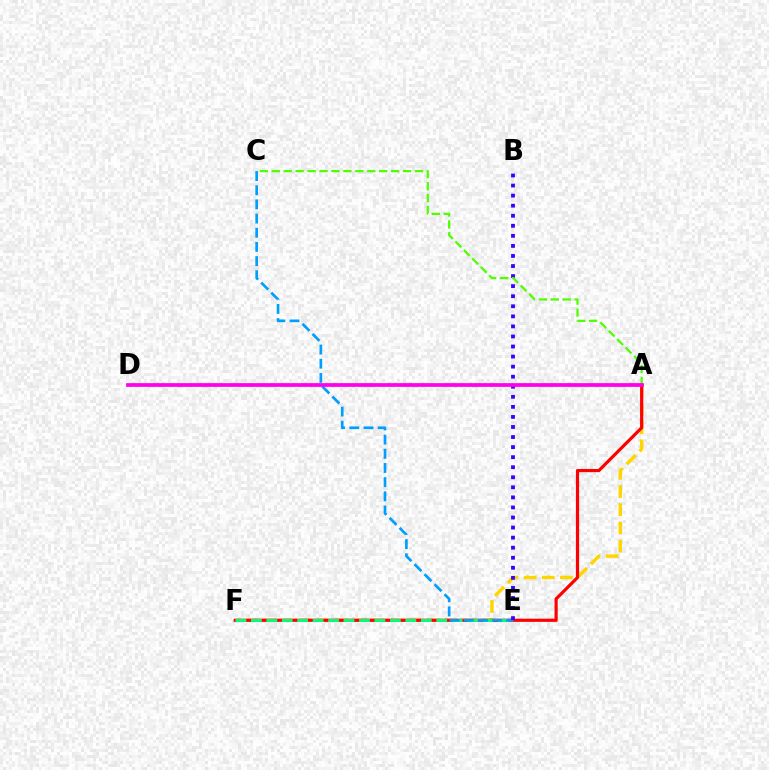{('A', 'F'): [{'color': '#ffd500', 'line_style': 'dashed', 'thickness': 2.47}, {'color': '#ff0000', 'line_style': 'solid', 'thickness': 2.29}], ('E', 'F'): [{'color': '#00ff86', 'line_style': 'dashed', 'thickness': 2.1}], ('C', 'E'): [{'color': '#009eff', 'line_style': 'dashed', 'thickness': 1.93}], ('B', 'E'): [{'color': '#3700ff', 'line_style': 'dotted', 'thickness': 2.73}], ('A', 'C'): [{'color': '#4fff00', 'line_style': 'dashed', 'thickness': 1.62}], ('A', 'D'): [{'color': '#ff00ed', 'line_style': 'solid', 'thickness': 2.69}]}